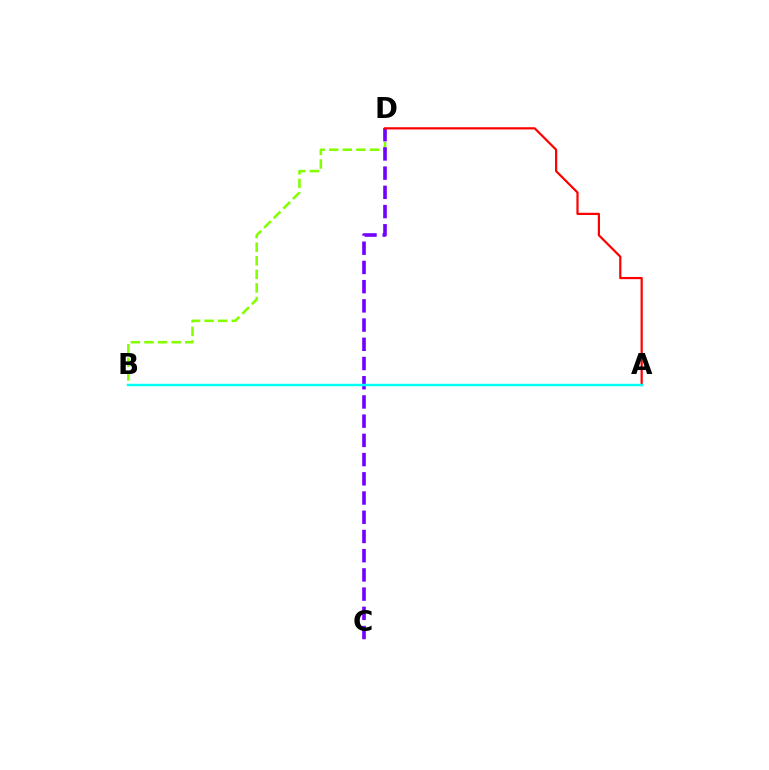{('B', 'D'): [{'color': '#84ff00', 'line_style': 'dashed', 'thickness': 1.85}], ('C', 'D'): [{'color': '#7200ff', 'line_style': 'dashed', 'thickness': 2.61}], ('A', 'D'): [{'color': '#ff0000', 'line_style': 'solid', 'thickness': 1.59}], ('A', 'B'): [{'color': '#00fff6', 'line_style': 'solid', 'thickness': 1.76}]}